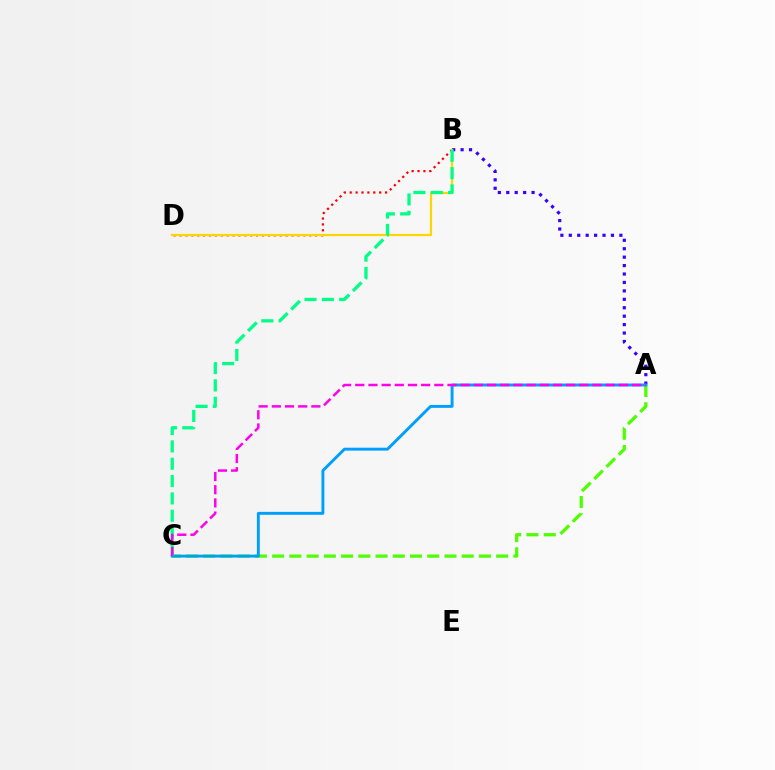{('B', 'D'): [{'color': '#ff0000', 'line_style': 'dotted', 'thickness': 1.6}, {'color': '#ffd500', 'line_style': 'solid', 'thickness': 1.59}], ('A', 'B'): [{'color': '#3700ff', 'line_style': 'dotted', 'thickness': 2.29}], ('A', 'C'): [{'color': '#4fff00', 'line_style': 'dashed', 'thickness': 2.34}, {'color': '#009eff', 'line_style': 'solid', 'thickness': 2.1}, {'color': '#ff00ed', 'line_style': 'dashed', 'thickness': 1.79}], ('B', 'C'): [{'color': '#00ff86', 'line_style': 'dashed', 'thickness': 2.36}]}